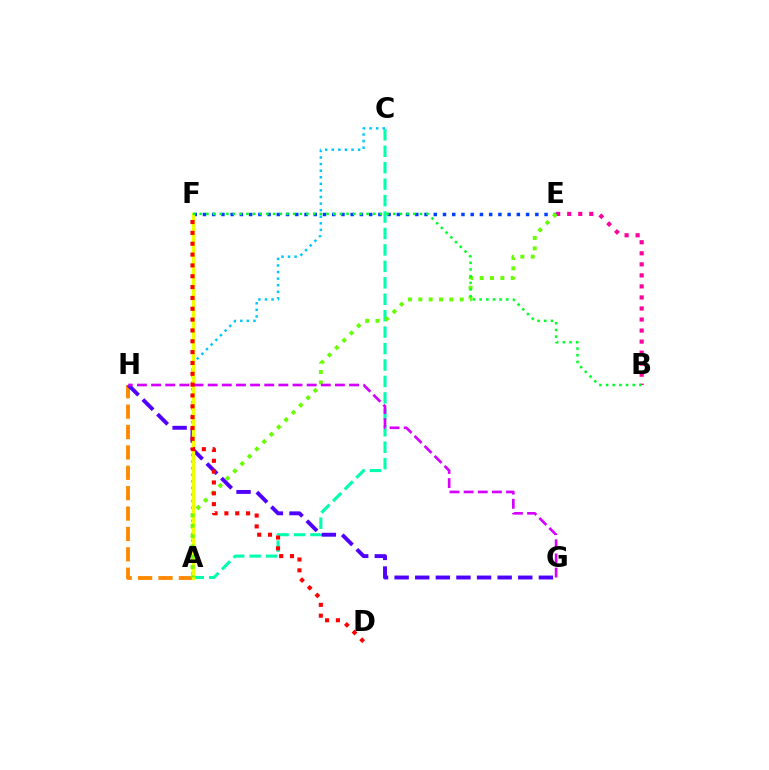{('B', 'E'): [{'color': '#ff00a0', 'line_style': 'dotted', 'thickness': 3.0}], ('A', 'H'): [{'color': '#ff8800', 'line_style': 'dashed', 'thickness': 2.77}], ('E', 'F'): [{'color': '#003fff', 'line_style': 'dotted', 'thickness': 2.51}], ('A', 'C'): [{'color': '#00c7ff', 'line_style': 'dotted', 'thickness': 1.79}, {'color': '#00ffaf', 'line_style': 'dashed', 'thickness': 2.23}], ('G', 'H'): [{'color': '#4f00ff', 'line_style': 'dashed', 'thickness': 2.8}, {'color': '#d600ff', 'line_style': 'dashed', 'thickness': 1.92}], ('A', 'F'): [{'color': '#eeff00', 'line_style': 'solid', 'thickness': 2.43}], ('A', 'E'): [{'color': '#66ff00', 'line_style': 'dotted', 'thickness': 2.81}], ('B', 'F'): [{'color': '#00ff27', 'line_style': 'dotted', 'thickness': 1.81}], ('D', 'F'): [{'color': '#ff0000', 'line_style': 'dotted', 'thickness': 2.94}]}